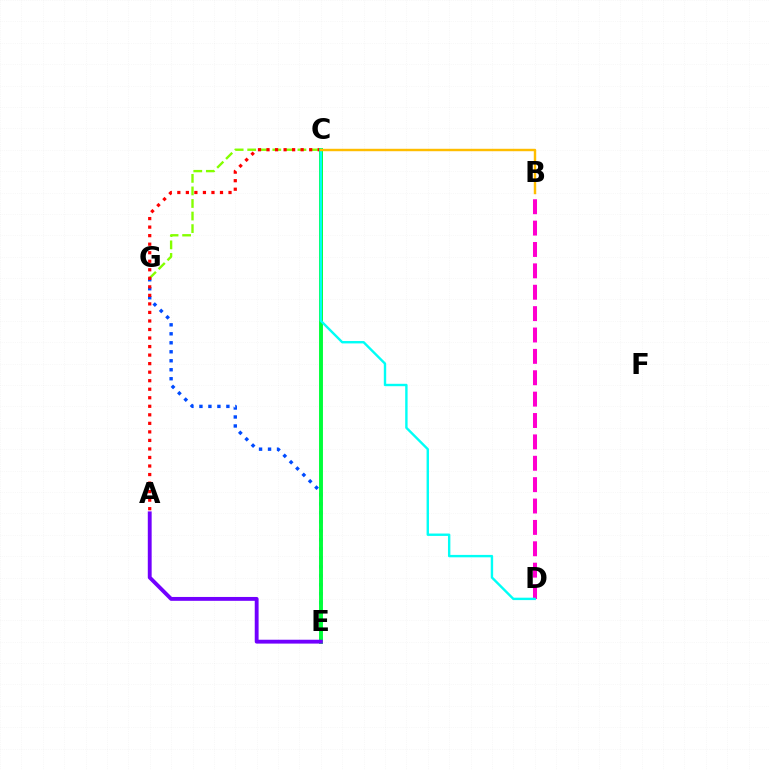{('E', 'G'): [{'color': '#004bff', 'line_style': 'dotted', 'thickness': 2.44}], ('C', 'G'): [{'color': '#84ff00', 'line_style': 'dashed', 'thickness': 1.71}], ('A', 'C'): [{'color': '#ff0000', 'line_style': 'dotted', 'thickness': 2.32}], ('B', 'D'): [{'color': '#ff00cf', 'line_style': 'dashed', 'thickness': 2.9}], ('C', 'E'): [{'color': '#00ff39', 'line_style': 'solid', 'thickness': 2.82}], ('A', 'E'): [{'color': '#7200ff', 'line_style': 'solid', 'thickness': 2.78}], ('C', 'D'): [{'color': '#00fff6', 'line_style': 'solid', 'thickness': 1.73}], ('B', 'C'): [{'color': '#ffbd00', 'line_style': 'solid', 'thickness': 1.75}]}